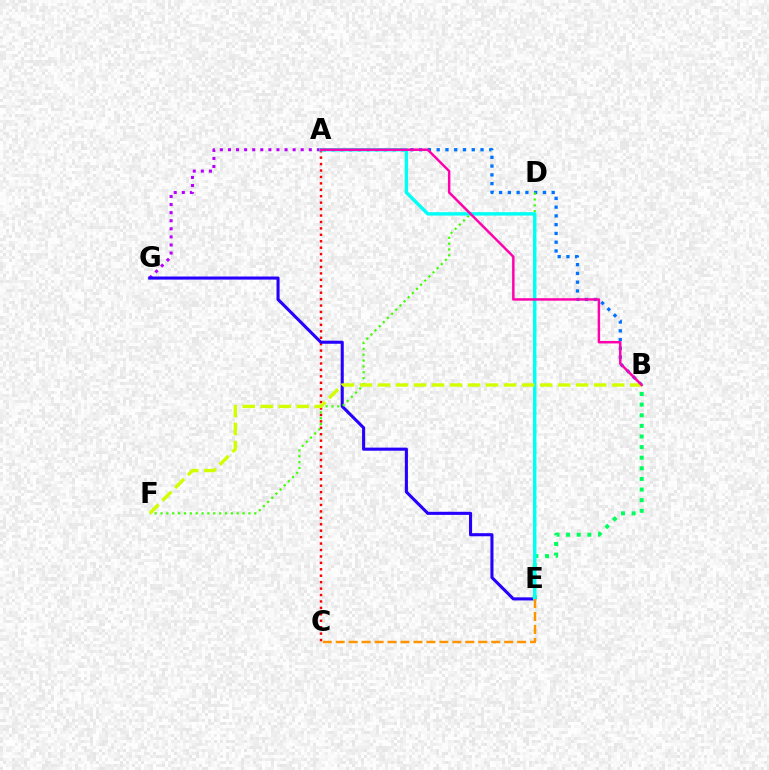{('A', 'C'): [{'color': '#ff0000', 'line_style': 'dotted', 'thickness': 1.75}], ('A', 'G'): [{'color': '#b900ff', 'line_style': 'dotted', 'thickness': 2.2}], ('E', 'G'): [{'color': '#2500ff', 'line_style': 'solid', 'thickness': 2.22}], ('B', 'E'): [{'color': '#00ff5c', 'line_style': 'dotted', 'thickness': 2.88}], ('A', 'B'): [{'color': '#0074ff', 'line_style': 'dotted', 'thickness': 2.38}, {'color': '#ff00ac', 'line_style': 'solid', 'thickness': 1.78}], ('D', 'F'): [{'color': '#3dff00', 'line_style': 'dotted', 'thickness': 1.59}], ('A', 'E'): [{'color': '#00fff6', 'line_style': 'solid', 'thickness': 2.46}], ('C', 'E'): [{'color': '#ff9400', 'line_style': 'dashed', 'thickness': 1.76}], ('B', 'F'): [{'color': '#d1ff00', 'line_style': 'dashed', 'thickness': 2.45}]}